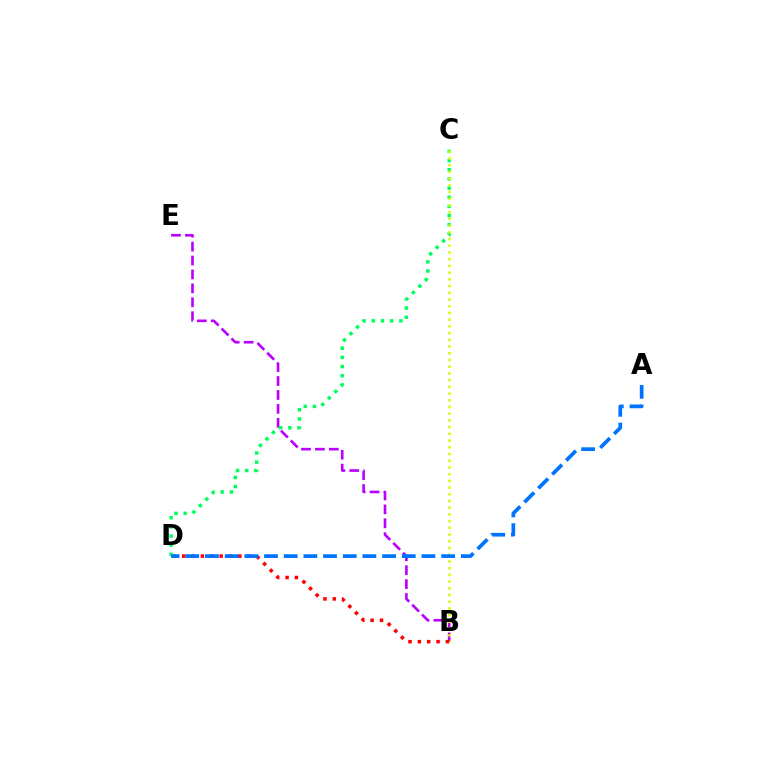{('B', 'E'): [{'color': '#b900ff', 'line_style': 'dashed', 'thickness': 1.89}], ('C', 'D'): [{'color': '#00ff5c', 'line_style': 'dotted', 'thickness': 2.49}], ('B', 'C'): [{'color': '#d1ff00', 'line_style': 'dotted', 'thickness': 1.82}], ('B', 'D'): [{'color': '#ff0000', 'line_style': 'dotted', 'thickness': 2.54}], ('A', 'D'): [{'color': '#0074ff', 'line_style': 'dashed', 'thickness': 2.67}]}